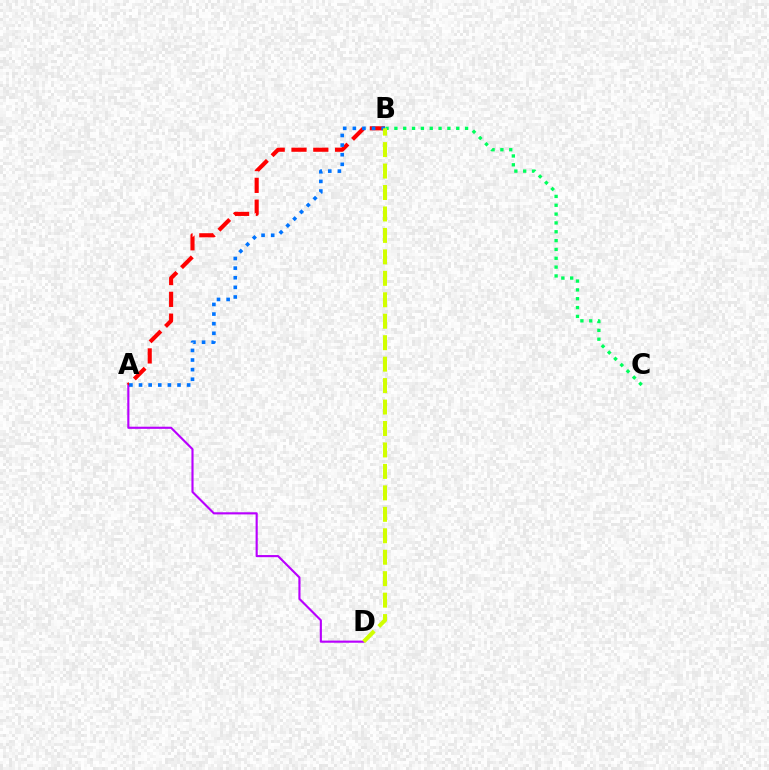{('A', 'D'): [{'color': '#b900ff', 'line_style': 'solid', 'thickness': 1.54}], ('A', 'B'): [{'color': '#ff0000', 'line_style': 'dashed', 'thickness': 2.96}, {'color': '#0074ff', 'line_style': 'dotted', 'thickness': 2.61}], ('B', 'C'): [{'color': '#00ff5c', 'line_style': 'dotted', 'thickness': 2.4}], ('B', 'D'): [{'color': '#d1ff00', 'line_style': 'dashed', 'thickness': 2.91}]}